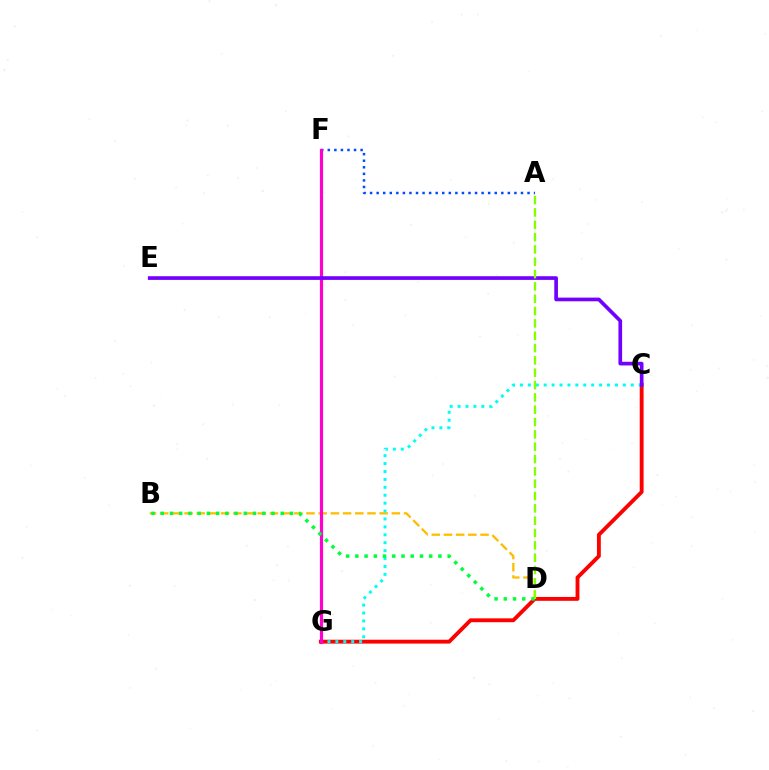{('B', 'D'): [{'color': '#ffbd00', 'line_style': 'dashed', 'thickness': 1.66}, {'color': '#00ff39', 'line_style': 'dotted', 'thickness': 2.51}], ('A', 'F'): [{'color': '#004bff', 'line_style': 'dotted', 'thickness': 1.78}], ('C', 'G'): [{'color': '#ff0000', 'line_style': 'solid', 'thickness': 2.78}, {'color': '#00fff6', 'line_style': 'dotted', 'thickness': 2.15}], ('F', 'G'): [{'color': '#ff00cf', 'line_style': 'solid', 'thickness': 2.28}], ('C', 'E'): [{'color': '#7200ff', 'line_style': 'solid', 'thickness': 2.65}], ('A', 'D'): [{'color': '#84ff00', 'line_style': 'dashed', 'thickness': 1.68}]}